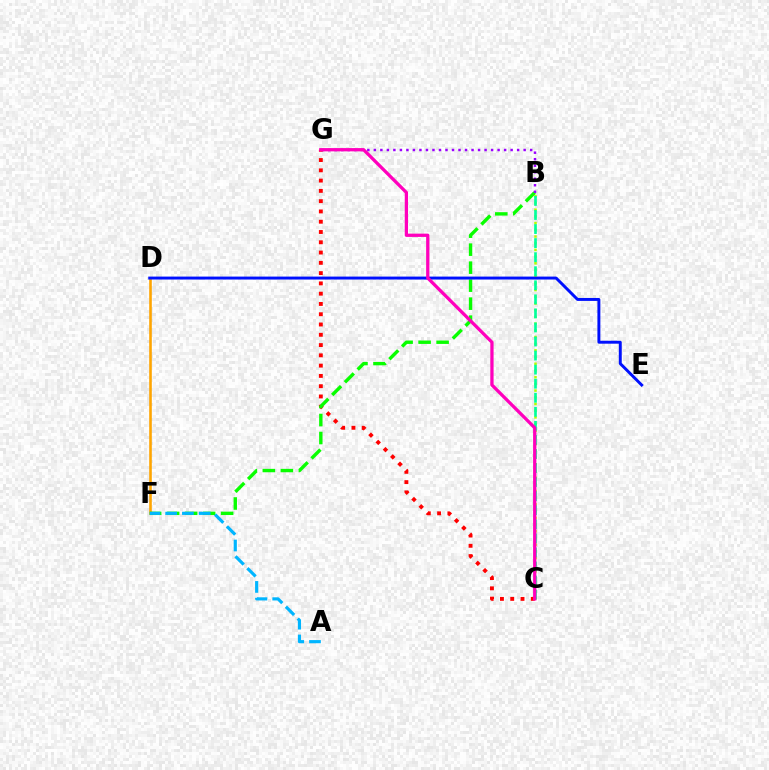{('C', 'G'): [{'color': '#ff0000', 'line_style': 'dotted', 'thickness': 2.79}, {'color': '#ff00bd', 'line_style': 'solid', 'thickness': 2.36}], ('D', 'F'): [{'color': '#ffa500', 'line_style': 'solid', 'thickness': 1.88}], ('B', 'C'): [{'color': '#b3ff00', 'line_style': 'dotted', 'thickness': 1.82}, {'color': '#00ff9d', 'line_style': 'dashed', 'thickness': 1.91}], ('B', 'F'): [{'color': '#08ff00', 'line_style': 'dashed', 'thickness': 2.44}], ('B', 'G'): [{'color': '#9b00ff', 'line_style': 'dotted', 'thickness': 1.77}], ('A', 'F'): [{'color': '#00b5ff', 'line_style': 'dashed', 'thickness': 2.28}], ('D', 'E'): [{'color': '#0010ff', 'line_style': 'solid', 'thickness': 2.12}]}